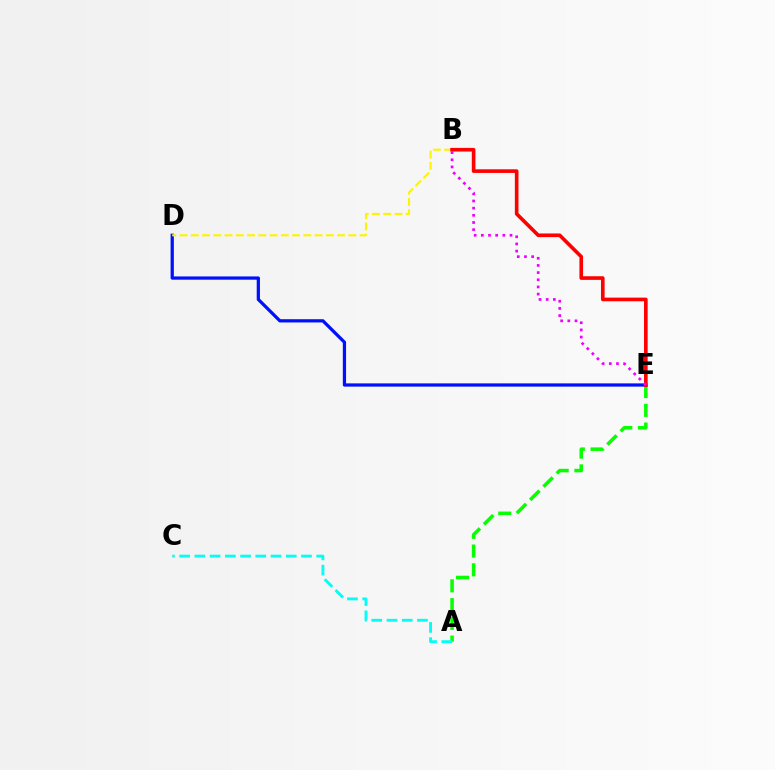{('A', 'E'): [{'color': '#08ff00', 'line_style': 'dashed', 'thickness': 2.55}], ('A', 'C'): [{'color': '#00fff6', 'line_style': 'dashed', 'thickness': 2.07}], ('D', 'E'): [{'color': '#0010ff', 'line_style': 'solid', 'thickness': 2.34}], ('B', 'D'): [{'color': '#fcf500', 'line_style': 'dashed', 'thickness': 1.53}], ('B', 'E'): [{'color': '#ff0000', 'line_style': 'solid', 'thickness': 2.62}, {'color': '#ee00ff', 'line_style': 'dotted', 'thickness': 1.95}]}